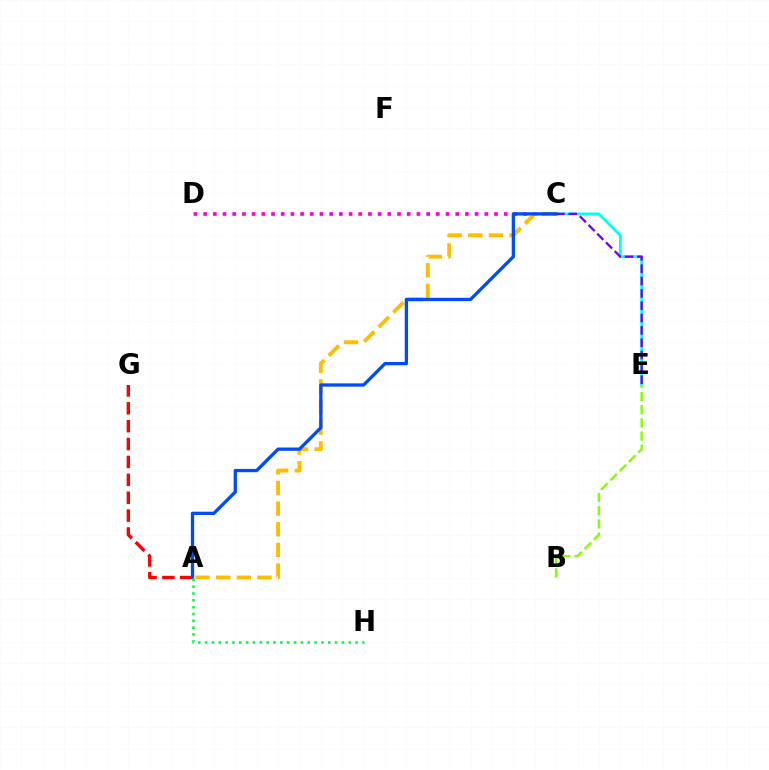{('C', 'E'): [{'color': '#00fff6', 'line_style': 'solid', 'thickness': 2.0}, {'color': '#7200ff', 'line_style': 'dashed', 'thickness': 1.68}], ('A', 'G'): [{'color': '#ff0000', 'line_style': 'dashed', 'thickness': 2.43}], ('C', 'D'): [{'color': '#ff00cf', 'line_style': 'dotted', 'thickness': 2.63}], ('A', 'C'): [{'color': '#ffbd00', 'line_style': 'dashed', 'thickness': 2.8}, {'color': '#004bff', 'line_style': 'solid', 'thickness': 2.37}], ('B', 'E'): [{'color': '#84ff00', 'line_style': 'dashed', 'thickness': 1.79}], ('A', 'H'): [{'color': '#00ff39', 'line_style': 'dotted', 'thickness': 1.86}]}